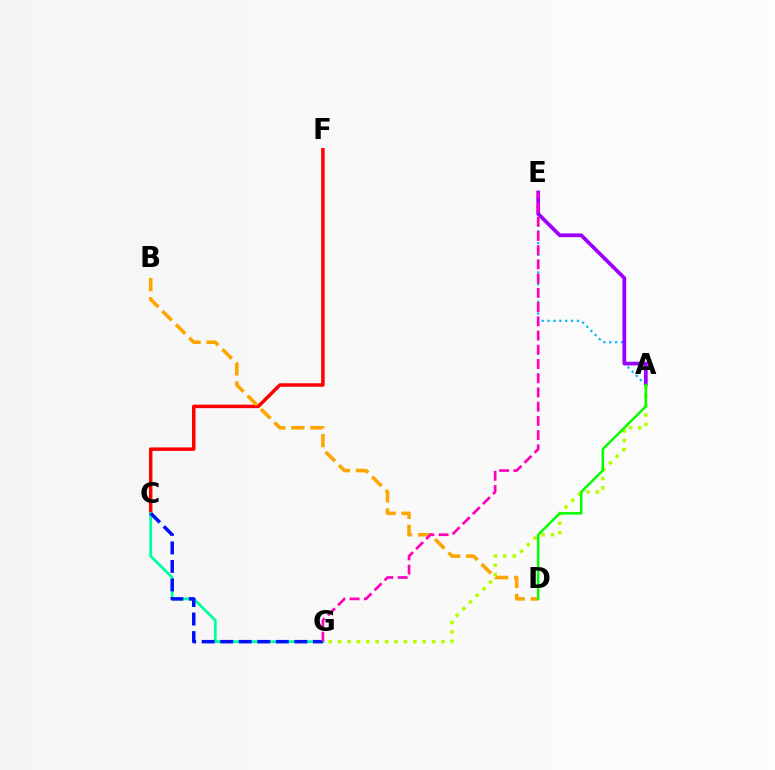{('C', 'F'): [{'color': '#ff0000', 'line_style': 'solid', 'thickness': 2.5}], ('A', 'E'): [{'color': '#00b5ff', 'line_style': 'dotted', 'thickness': 1.6}, {'color': '#9b00ff', 'line_style': 'solid', 'thickness': 2.69}], ('C', 'G'): [{'color': '#00ff9d', 'line_style': 'solid', 'thickness': 2.01}, {'color': '#0010ff', 'line_style': 'dashed', 'thickness': 2.52}], ('A', 'G'): [{'color': '#b3ff00', 'line_style': 'dotted', 'thickness': 2.55}], ('B', 'D'): [{'color': '#ffa500', 'line_style': 'dashed', 'thickness': 2.57}], ('A', 'D'): [{'color': '#08ff00', 'line_style': 'solid', 'thickness': 1.82}], ('E', 'G'): [{'color': '#ff00bd', 'line_style': 'dashed', 'thickness': 1.93}]}